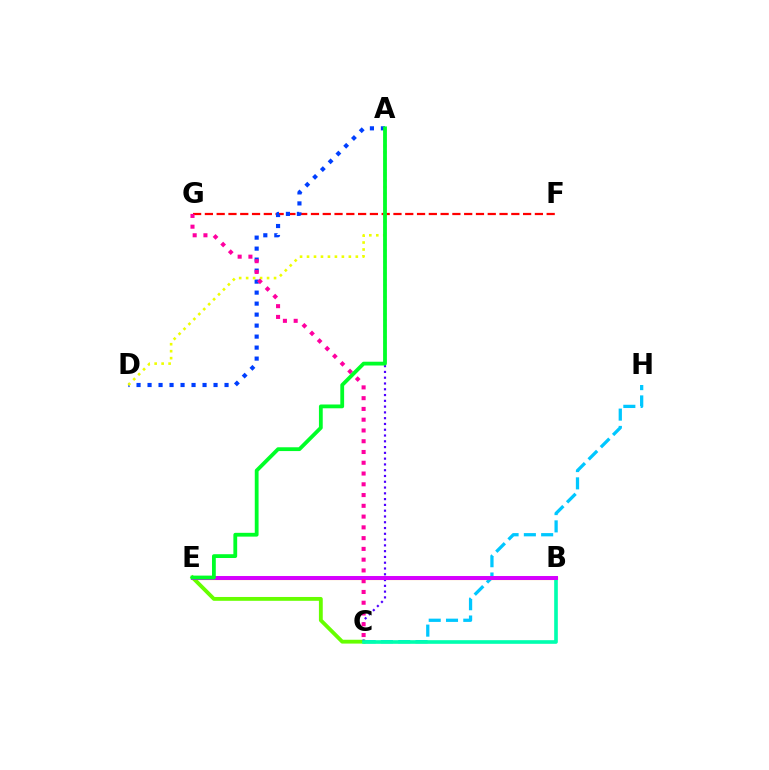{('C', 'H'): [{'color': '#00c7ff', 'line_style': 'dashed', 'thickness': 2.35}], ('C', 'E'): [{'color': '#66ff00', 'line_style': 'solid', 'thickness': 2.76}], ('B', 'E'): [{'color': '#ff8800', 'line_style': 'solid', 'thickness': 2.27}, {'color': '#d600ff', 'line_style': 'solid', 'thickness': 2.85}], ('F', 'G'): [{'color': '#ff0000', 'line_style': 'dashed', 'thickness': 1.6}], ('A', 'C'): [{'color': '#4f00ff', 'line_style': 'dotted', 'thickness': 1.57}], ('A', 'D'): [{'color': '#003fff', 'line_style': 'dotted', 'thickness': 2.99}, {'color': '#eeff00', 'line_style': 'dotted', 'thickness': 1.89}], ('B', 'C'): [{'color': '#00ffaf', 'line_style': 'solid', 'thickness': 2.62}], ('C', 'G'): [{'color': '#ff00a0', 'line_style': 'dotted', 'thickness': 2.93}], ('A', 'E'): [{'color': '#00ff27', 'line_style': 'solid', 'thickness': 2.73}]}